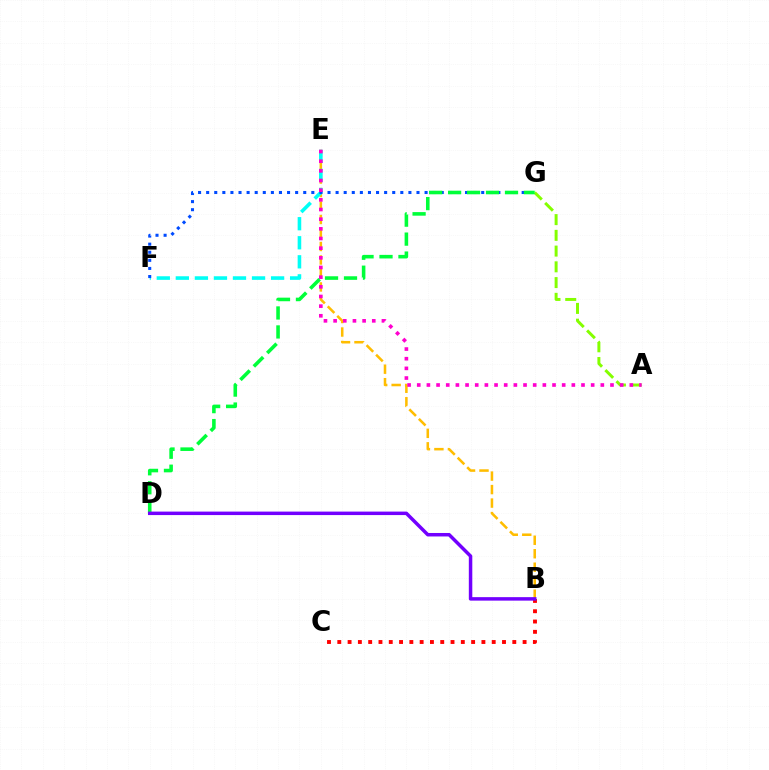{('B', 'E'): [{'color': '#ffbd00', 'line_style': 'dashed', 'thickness': 1.83}], ('E', 'F'): [{'color': '#00fff6', 'line_style': 'dashed', 'thickness': 2.59}], ('F', 'G'): [{'color': '#004bff', 'line_style': 'dotted', 'thickness': 2.2}], ('A', 'G'): [{'color': '#84ff00', 'line_style': 'dashed', 'thickness': 2.14}], ('D', 'G'): [{'color': '#00ff39', 'line_style': 'dashed', 'thickness': 2.58}], ('B', 'C'): [{'color': '#ff0000', 'line_style': 'dotted', 'thickness': 2.8}], ('A', 'E'): [{'color': '#ff00cf', 'line_style': 'dotted', 'thickness': 2.63}], ('B', 'D'): [{'color': '#7200ff', 'line_style': 'solid', 'thickness': 2.51}]}